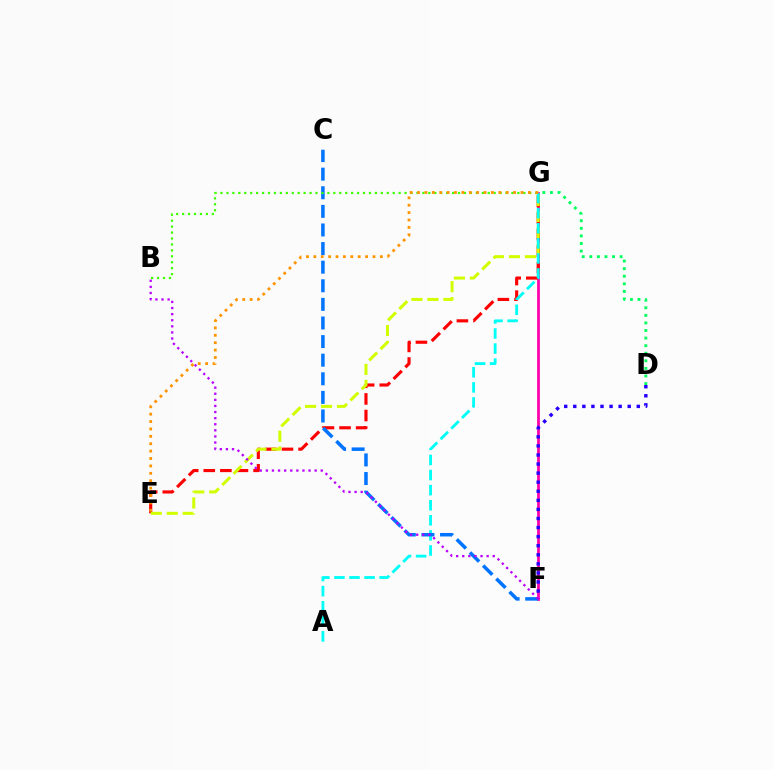{('F', 'G'): [{'color': '#ff00ac', 'line_style': 'solid', 'thickness': 1.98}], ('E', 'G'): [{'color': '#ff0000', 'line_style': 'dashed', 'thickness': 2.25}, {'color': '#d1ff00', 'line_style': 'dashed', 'thickness': 2.17}, {'color': '#ff9400', 'line_style': 'dotted', 'thickness': 2.01}], ('D', 'F'): [{'color': '#2500ff', 'line_style': 'dotted', 'thickness': 2.47}], ('A', 'G'): [{'color': '#00fff6', 'line_style': 'dashed', 'thickness': 2.05}], ('C', 'F'): [{'color': '#0074ff', 'line_style': 'dashed', 'thickness': 2.53}], ('B', 'G'): [{'color': '#3dff00', 'line_style': 'dotted', 'thickness': 1.61}], ('D', 'G'): [{'color': '#00ff5c', 'line_style': 'dotted', 'thickness': 2.06}], ('B', 'F'): [{'color': '#b900ff', 'line_style': 'dotted', 'thickness': 1.66}]}